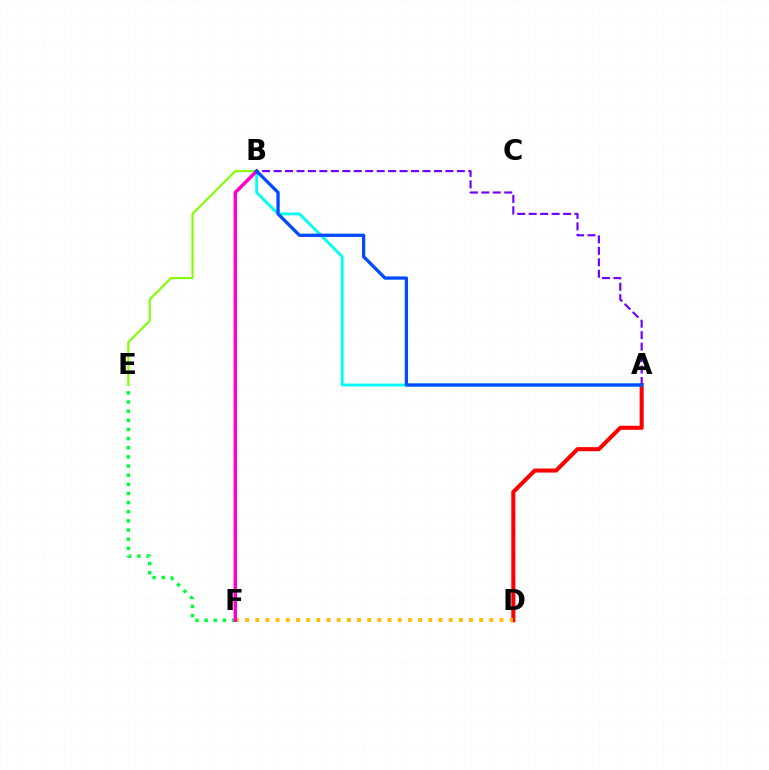{('A', 'D'): [{'color': '#ff0000', 'line_style': 'solid', 'thickness': 2.92}], ('A', 'B'): [{'color': '#00fff6', 'line_style': 'solid', 'thickness': 2.05}, {'color': '#7200ff', 'line_style': 'dashed', 'thickness': 1.56}, {'color': '#004bff', 'line_style': 'solid', 'thickness': 2.36}], ('E', 'F'): [{'color': '#00ff39', 'line_style': 'dotted', 'thickness': 2.48}], ('B', 'E'): [{'color': '#84ff00', 'line_style': 'solid', 'thickness': 1.53}], ('D', 'F'): [{'color': '#ffbd00', 'line_style': 'dotted', 'thickness': 2.77}], ('B', 'F'): [{'color': '#ff00cf', 'line_style': 'solid', 'thickness': 2.5}]}